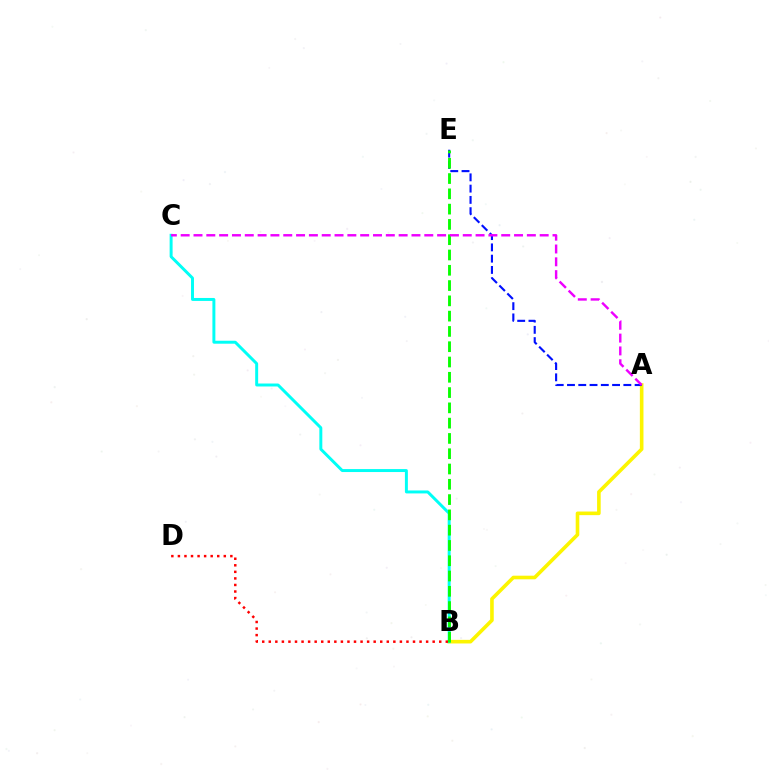{('A', 'B'): [{'color': '#fcf500', 'line_style': 'solid', 'thickness': 2.6}], ('B', 'C'): [{'color': '#00fff6', 'line_style': 'solid', 'thickness': 2.13}], ('B', 'D'): [{'color': '#ff0000', 'line_style': 'dotted', 'thickness': 1.78}], ('A', 'E'): [{'color': '#0010ff', 'line_style': 'dashed', 'thickness': 1.53}], ('B', 'E'): [{'color': '#08ff00', 'line_style': 'dashed', 'thickness': 2.08}], ('A', 'C'): [{'color': '#ee00ff', 'line_style': 'dashed', 'thickness': 1.74}]}